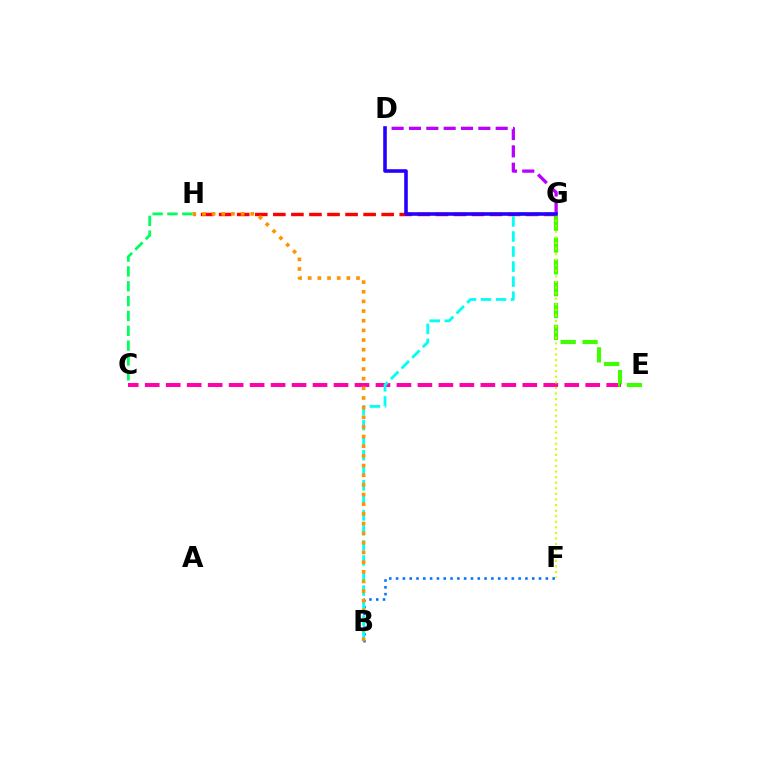{('C', 'E'): [{'color': '#ff00ac', 'line_style': 'dashed', 'thickness': 2.85}], ('B', 'F'): [{'color': '#0074ff', 'line_style': 'dotted', 'thickness': 1.85}], ('D', 'G'): [{'color': '#b900ff', 'line_style': 'dashed', 'thickness': 2.36}, {'color': '#2500ff', 'line_style': 'solid', 'thickness': 2.58}], ('E', 'G'): [{'color': '#3dff00', 'line_style': 'dashed', 'thickness': 2.97}], ('G', 'H'): [{'color': '#ff0000', 'line_style': 'dashed', 'thickness': 2.45}], ('B', 'G'): [{'color': '#00fff6', 'line_style': 'dashed', 'thickness': 2.04}], ('B', 'H'): [{'color': '#ff9400', 'line_style': 'dotted', 'thickness': 2.62}], ('F', 'G'): [{'color': '#d1ff00', 'line_style': 'dotted', 'thickness': 1.52}], ('C', 'H'): [{'color': '#00ff5c', 'line_style': 'dashed', 'thickness': 2.02}]}